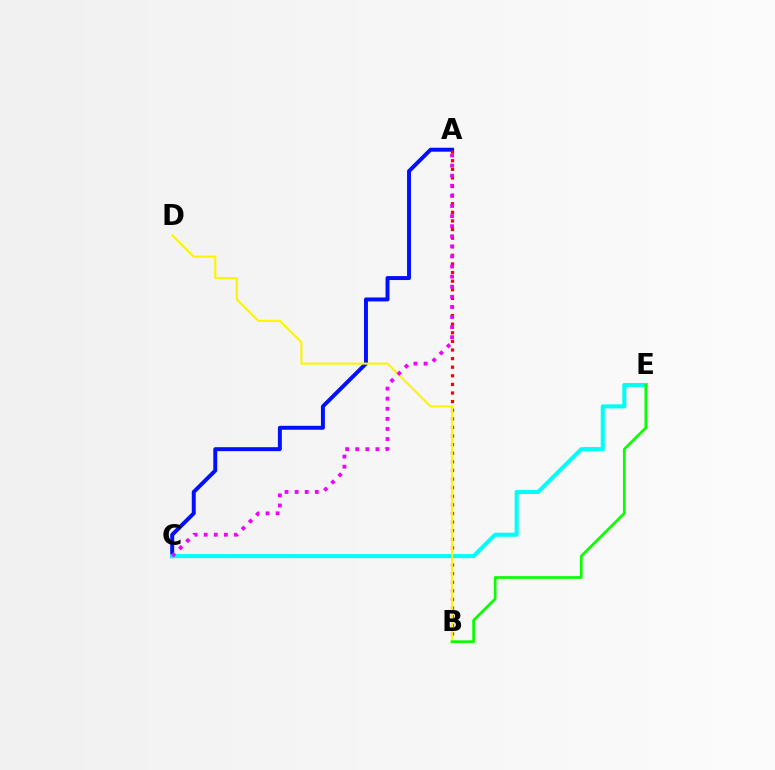{('A', 'C'): [{'color': '#0010ff', 'line_style': 'solid', 'thickness': 2.85}, {'color': '#ee00ff', 'line_style': 'dotted', 'thickness': 2.74}], ('A', 'B'): [{'color': '#ff0000', 'line_style': 'dotted', 'thickness': 2.34}], ('C', 'E'): [{'color': '#00fff6', 'line_style': 'solid', 'thickness': 2.93}], ('B', 'D'): [{'color': '#fcf500', 'line_style': 'solid', 'thickness': 1.52}], ('B', 'E'): [{'color': '#08ff00', 'line_style': 'solid', 'thickness': 1.94}]}